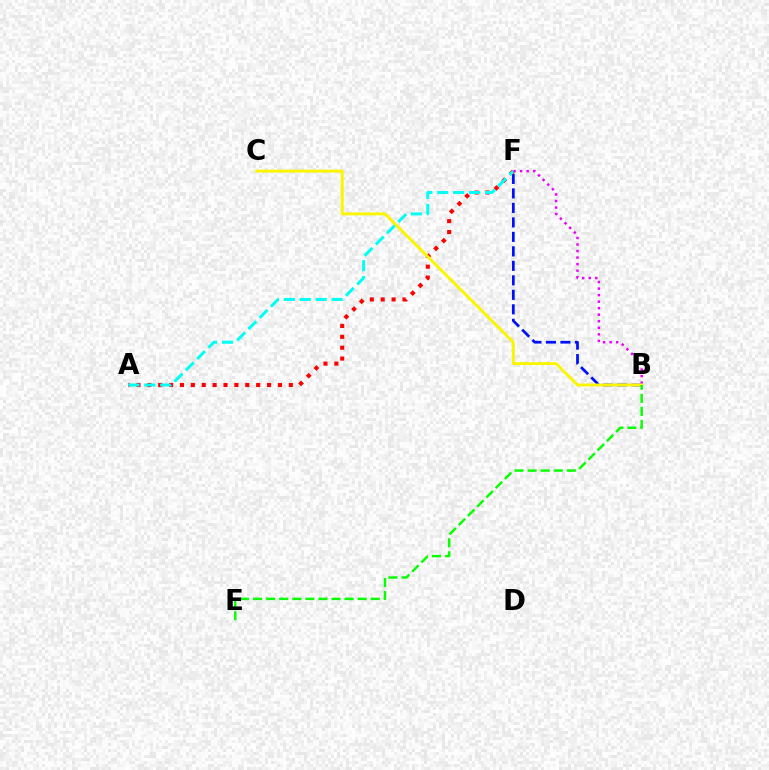{('B', 'F'): [{'color': '#0010ff', 'line_style': 'dashed', 'thickness': 1.97}, {'color': '#ee00ff', 'line_style': 'dotted', 'thickness': 1.78}], ('A', 'F'): [{'color': '#ff0000', 'line_style': 'dotted', 'thickness': 2.96}, {'color': '#00fff6', 'line_style': 'dashed', 'thickness': 2.16}], ('B', 'C'): [{'color': '#fcf500', 'line_style': 'solid', 'thickness': 2.1}], ('B', 'E'): [{'color': '#08ff00', 'line_style': 'dashed', 'thickness': 1.77}]}